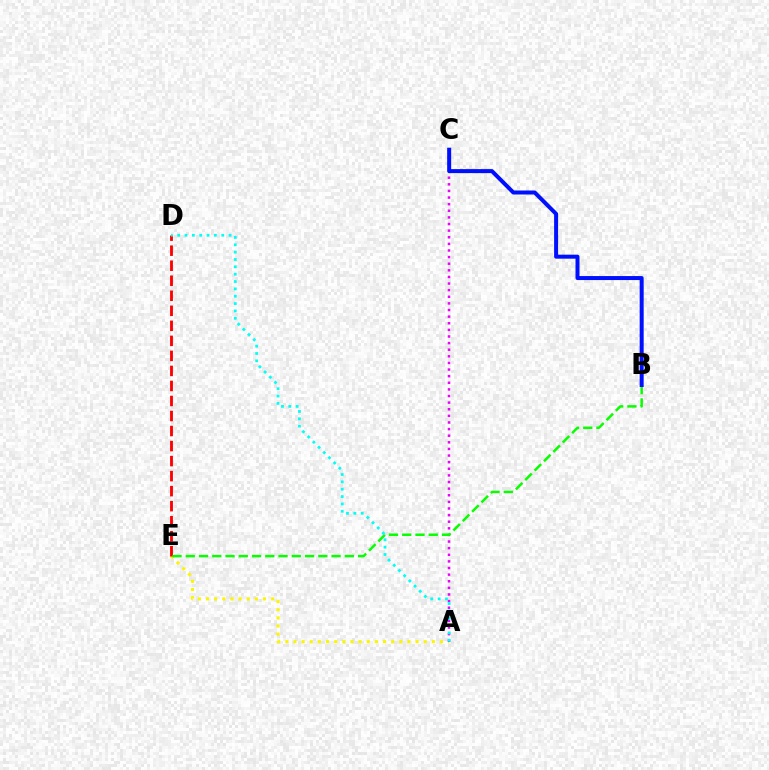{('A', 'E'): [{'color': '#fcf500', 'line_style': 'dotted', 'thickness': 2.21}], ('A', 'C'): [{'color': '#ee00ff', 'line_style': 'dotted', 'thickness': 1.8}], ('D', 'E'): [{'color': '#ff0000', 'line_style': 'dashed', 'thickness': 2.04}], ('B', 'E'): [{'color': '#08ff00', 'line_style': 'dashed', 'thickness': 1.8}], ('B', 'C'): [{'color': '#0010ff', 'line_style': 'solid', 'thickness': 2.88}], ('A', 'D'): [{'color': '#00fff6', 'line_style': 'dotted', 'thickness': 2.0}]}